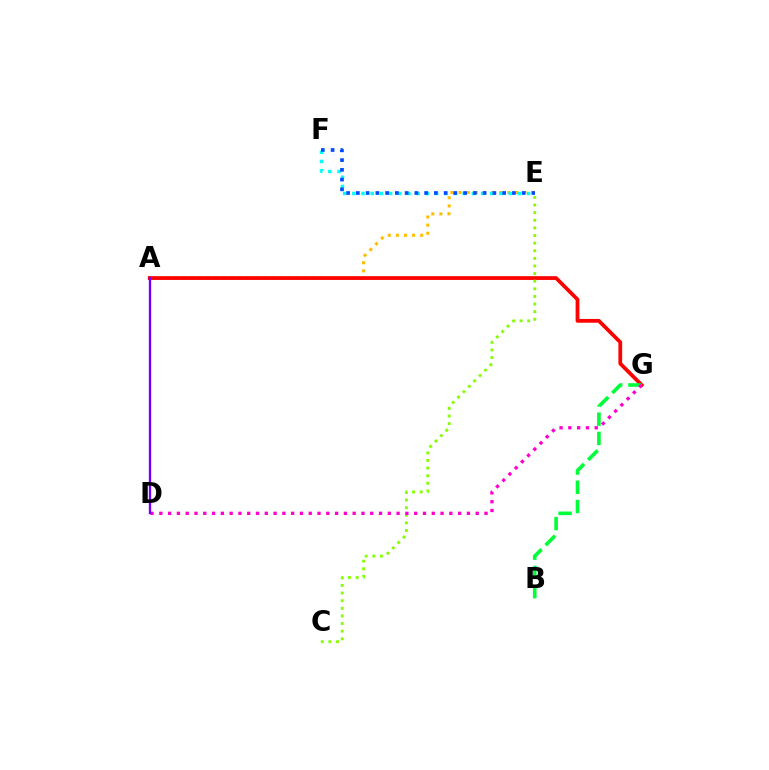{('A', 'E'): [{'color': '#ffbd00', 'line_style': 'dotted', 'thickness': 2.21}], ('E', 'F'): [{'color': '#00fff6', 'line_style': 'dotted', 'thickness': 2.5}, {'color': '#004bff', 'line_style': 'dotted', 'thickness': 2.65}], ('A', 'G'): [{'color': '#ff0000', 'line_style': 'solid', 'thickness': 2.71}], ('C', 'E'): [{'color': '#84ff00', 'line_style': 'dotted', 'thickness': 2.07}], ('B', 'G'): [{'color': '#00ff39', 'line_style': 'dashed', 'thickness': 2.61}], ('D', 'G'): [{'color': '#ff00cf', 'line_style': 'dotted', 'thickness': 2.39}], ('A', 'D'): [{'color': '#7200ff', 'line_style': 'solid', 'thickness': 1.69}]}